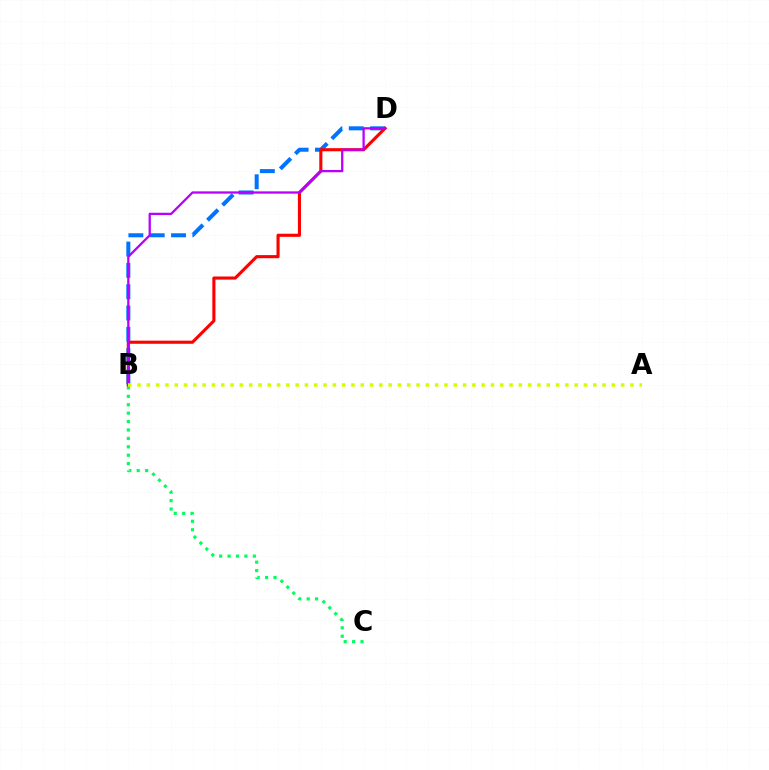{('B', 'D'): [{'color': '#0074ff', 'line_style': 'dashed', 'thickness': 2.9}, {'color': '#ff0000', 'line_style': 'solid', 'thickness': 2.24}, {'color': '#b900ff', 'line_style': 'solid', 'thickness': 1.64}], ('B', 'C'): [{'color': '#00ff5c', 'line_style': 'dotted', 'thickness': 2.28}], ('A', 'B'): [{'color': '#d1ff00', 'line_style': 'dotted', 'thickness': 2.53}]}